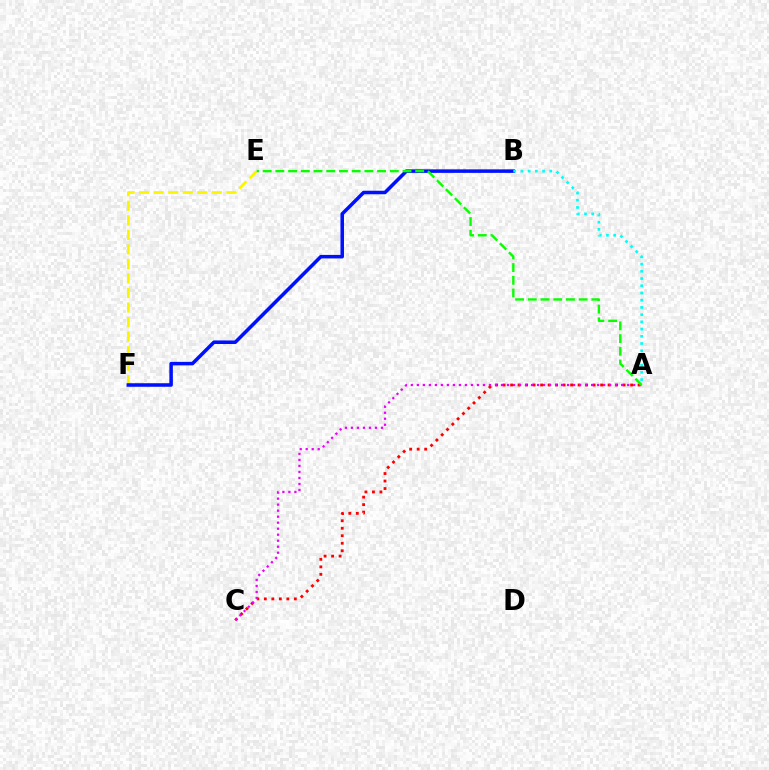{('A', 'C'): [{'color': '#ff0000', 'line_style': 'dotted', 'thickness': 2.04}, {'color': '#ee00ff', 'line_style': 'dotted', 'thickness': 1.63}], ('E', 'F'): [{'color': '#fcf500', 'line_style': 'dashed', 'thickness': 1.97}], ('B', 'F'): [{'color': '#0010ff', 'line_style': 'solid', 'thickness': 2.54}], ('A', 'B'): [{'color': '#00fff6', 'line_style': 'dotted', 'thickness': 1.96}], ('A', 'E'): [{'color': '#08ff00', 'line_style': 'dashed', 'thickness': 1.73}]}